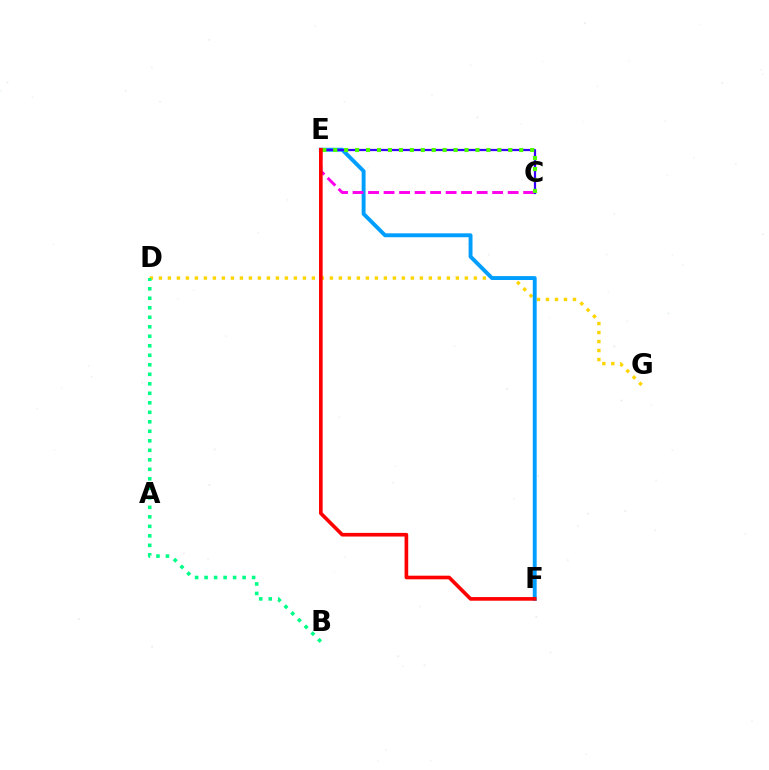{('D', 'G'): [{'color': '#ffd500', 'line_style': 'dotted', 'thickness': 2.44}], ('E', 'F'): [{'color': '#009eff', 'line_style': 'solid', 'thickness': 2.81}, {'color': '#ff0000', 'line_style': 'solid', 'thickness': 2.62}], ('C', 'E'): [{'color': '#3700ff', 'line_style': 'solid', 'thickness': 1.61}, {'color': '#ff00ed', 'line_style': 'dashed', 'thickness': 2.11}, {'color': '#4fff00', 'line_style': 'dotted', 'thickness': 2.97}], ('B', 'D'): [{'color': '#00ff86', 'line_style': 'dotted', 'thickness': 2.58}]}